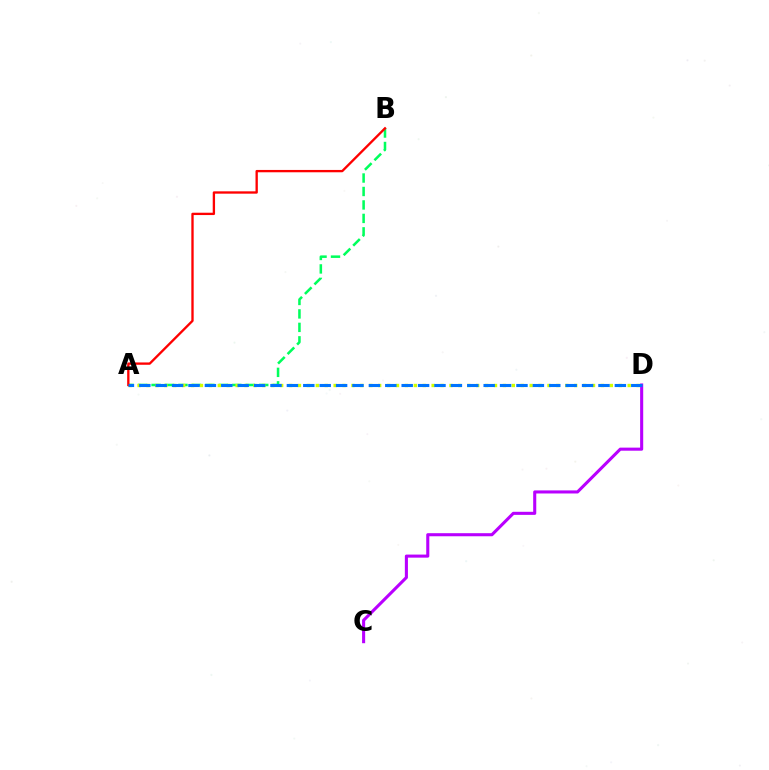{('A', 'B'): [{'color': '#00ff5c', 'line_style': 'dashed', 'thickness': 1.83}, {'color': '#ff0000', 'line_style': 'solid', 'thickness': 1.68}], ('A', 'D'): [{'color': '#d1ff00', 'line_style': 'dotted', 'thickness': 2.42}, {'color': '#0074ff', 'line_style': 'dashed', 'thickness': 2.23}], ('C', 'D'): [{'color': '#b900ff', 'line_style': 'solid', 'thickness': 2.21}]}